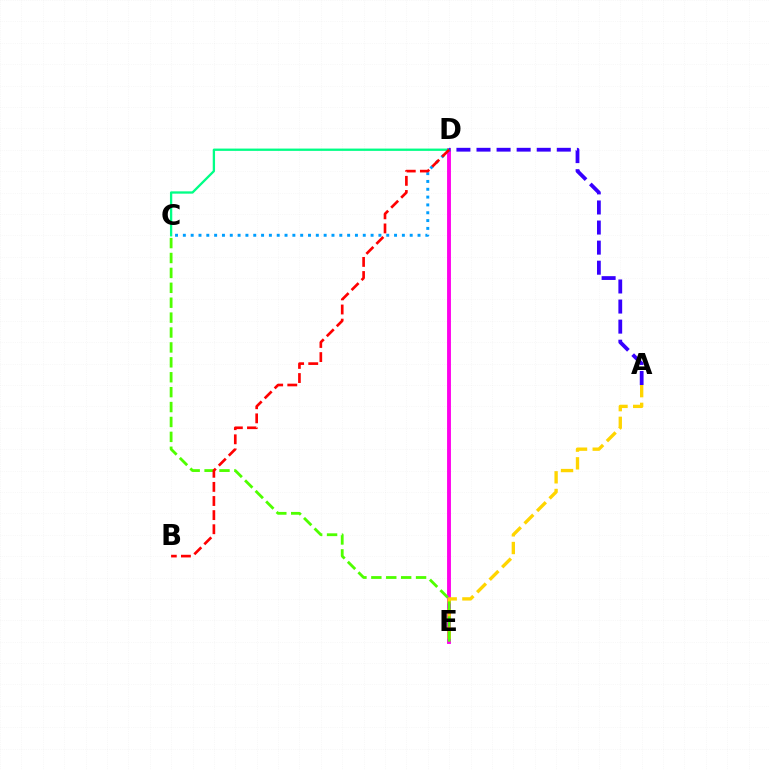{('D', 'E'): [{'color': '#ff00ed', 'line_style': 'solid', 'thickness': 2.78}], ('A', 'E'): [{'color': '#ffd500', 'line_style': 'dashed', 'thickness': 2.4}], ('C', 'D'): [{'color': '#00ff86', 'line_style': 'solid', 'thickness': 1.66}, {'color': '#009eff', 'line_style': 'dotted', 'thickness': 2.13}], ('A', 'D'): [{'color': '#3700ff', 'line_style': 'dashed', 'thickness': 2.73}], ('C', 'E'): [{'color': '#4fff00', 'line_style': 'dashed', 'thickness': 2.03}], ('B', 'D'): [{'color': '#ff0000', 'line_style': 'dashed', 'thickness': 1.92}]}